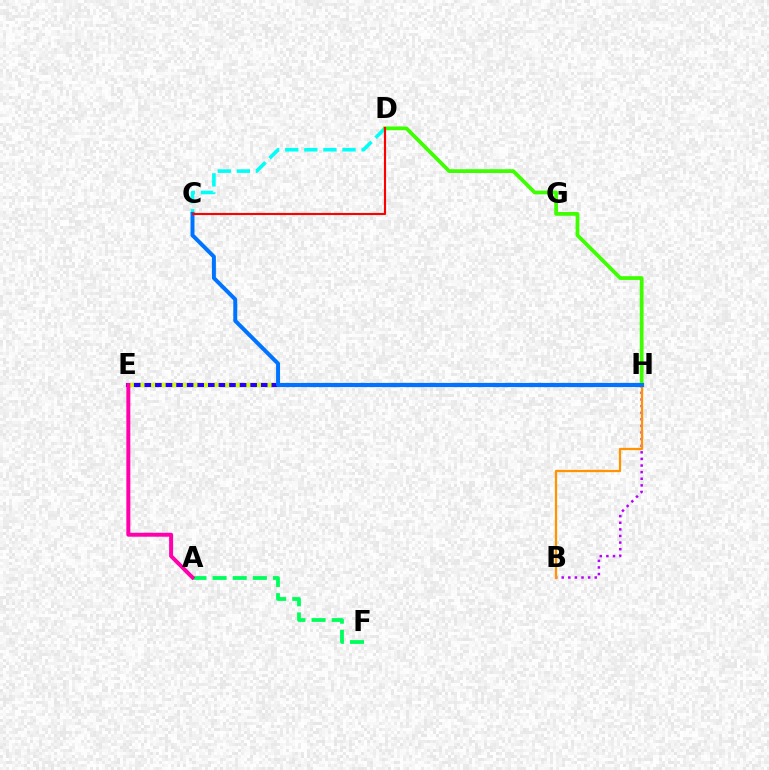{('B', 'H'): [{'color': '#b900ff', 'line_style': 'dotted', 'thickness': 1.8}, {'color': '#ff9400', 'line_style': 'solid', 'thickness': 1.63}], ('C', 'D'): [{'color': '#00fff6', 'line_style': 'dashed', 'thickness': 2.59}, {'color': '#ff0000', 'line_style': 'solid', 'thickness': 1.53}], ('E', 'H'): [{'color': '#2500ff', 'line_style': 'solid', 'thickness': 2.98}, {'color': '#d1ff00', 'line_style': 'dotted', 'thickness': 2.88}], ('D', 'H'): [{'color': '#3dff00', 'line_style': 'solid', 'thickness': 2.7}], ('C', 'H'): [{'color': '#0074ff', 'line_style': 'solid', 'thickness': 2.87}], ('A', 'F'): [{'color': '#00ff5c', 'line_style': 'dashed', 'thickness': 2.74}], ('A', 'E'): [{'color': '#ff00ac', 'line_style': 'solid', 'thickness': 2.85}]}